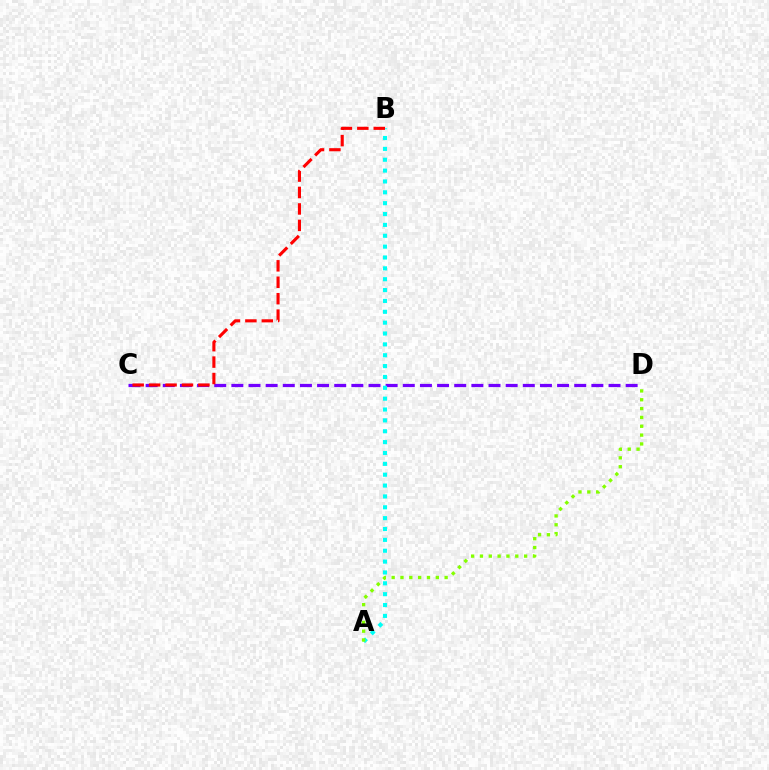{('C', 'D'): [{'color': '#7200ff', 'line_style': 'dashed', 'thickness': 2.33}], ('A', 'B'): [{'color': '#00fff6', 'line_style': 'dotted', 'thickness': 2.95}], ('B', 'C'): [{'color': '#ff0000', 'line_style': 'dashed', 'thickness': 2.23}], ('A', 'D'): [{'color': '#84ff00', 'line_style': 'dotted', 'thickness': 2.4}]}